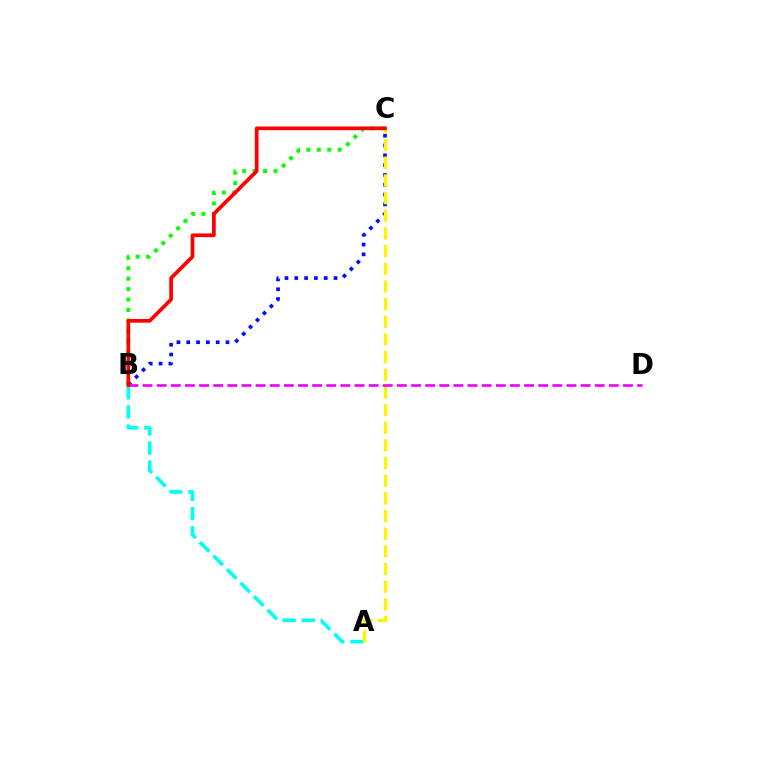{('A', 'B'): [{'color': '#00fff6', 'line_style': 'dashed', 'thickness': 2.6}], ('B', 'C'): [{'color': '#0010ff', 'line_style': 'dotted', 'thickness': 2.67}, {'color': '#08ff00', 'line_style': 'dotted', 'thickness': 2.84}, {'color': '#ff0000', 'line_style': 'solid', 'thickness': 2.66}], ('A', 'C'): [{'color': '#fcf500', 'line_style': 'dashed', 'thickness': 2.4}], ('B', 'D'): [{'color': '#ee00ff', 'line_style': 'dashed', 'thickness': 1.92}]}